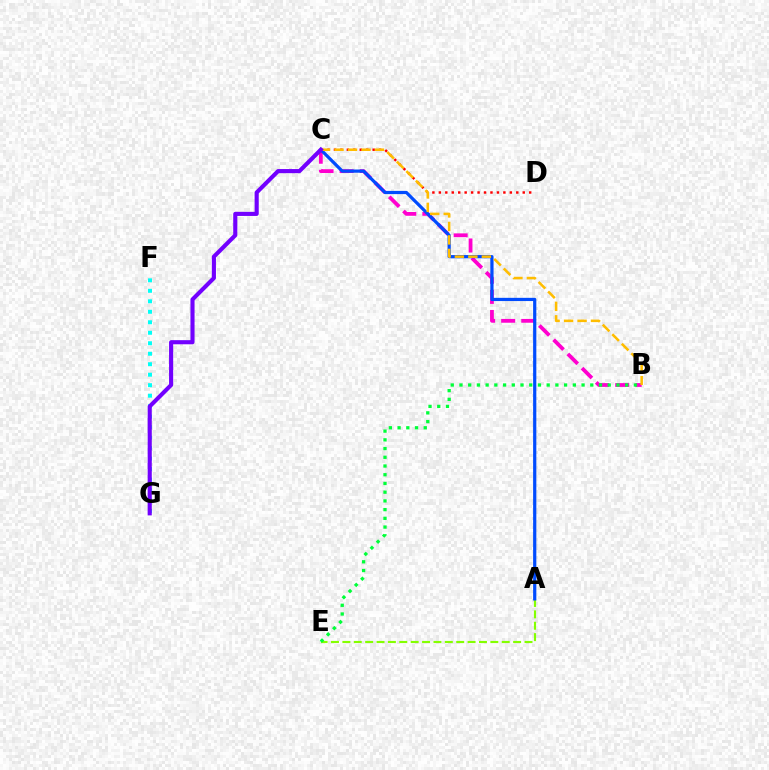{('C', 'D'): [{'color': '#ff0000', 'line_style': 'dotted', 'thickness': 1.75}], ('A', 'E'): [{'color': '#84ff00', 'line_style': 'dashed', 'thickness': 1.55}], ('B', 'C'): [{'color': '#ff00cf', 'line_style': 'dashed', 'thickness': 2.73}, {'color': '#ffbd00', 'line_style': 'dashed', 'thickness': 1.83}], ('A', 'C'): [{'color': '#004bff', 'line_style': 'solid', 'thickness': 2.32}], ('F', 'G'): [{'color': '#00fff6', 'line_style': 'dotted', 'thickness': 2.85}], ('B', 'E'): [{'color': '#00ff39', 'line_style': 'dotted', 'thickness': 2.37}], ('C', 'G'): [{'color': '#7200ff', 'line_style': 'solid', 'thickness': 2.96}]}